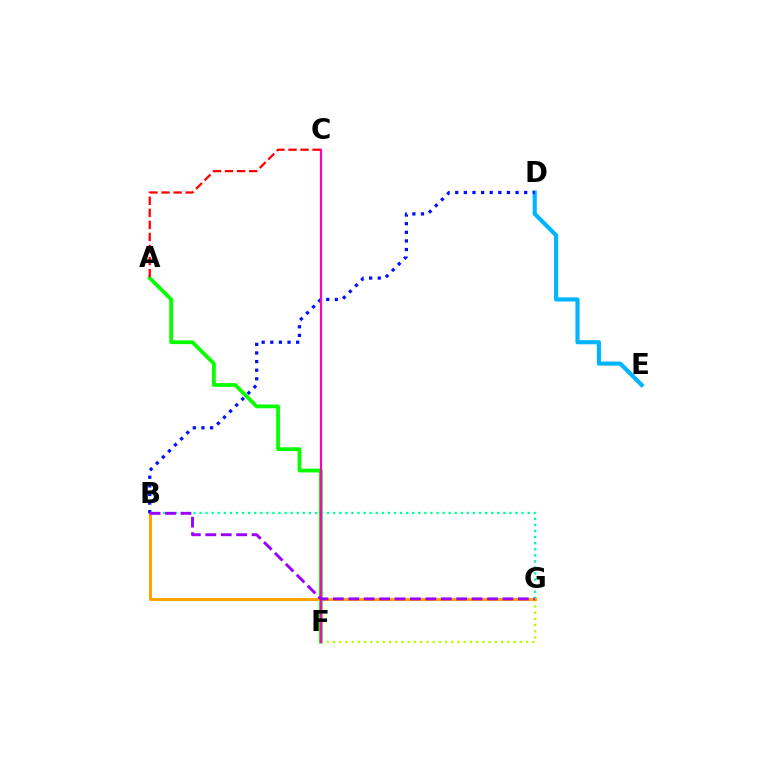{('A', 'F'): [{'color': '#08ff00', 'line_style': 'solid', 'thickness': 2.72}], ('B', 'G'): [{'color': '#00ff9d', 'line_style': 'dotted', 'thickness': 1.65}, {'color': '#ffa500', 'line_style': 'solid', 'thickness': 2.18}, {'color': '#9b00ff', 'line_style': 'dashed', 'thickness': 2.09}], ('F', 'G'): [{'color': '#b3ff00', 'line_style': 'dotted', 'thickness': 1.69}], ('A', 'C'): [{'color': '#ff0000', 'line_style': 'dashed', 'thickness': 1.64}], ('D', 'E'): [{'color': '#00b5ff', 'line_style': 'solid', 'thickness': 2.97}], ('B', 'D'): [{'color': '#0010ff', 'line_style': 'dotted', 'thickness': 2.34}], ('C', 'F'): [{'color': '#ff00bd', 'line_style': 'solid', 'thickness': 1.58}]}